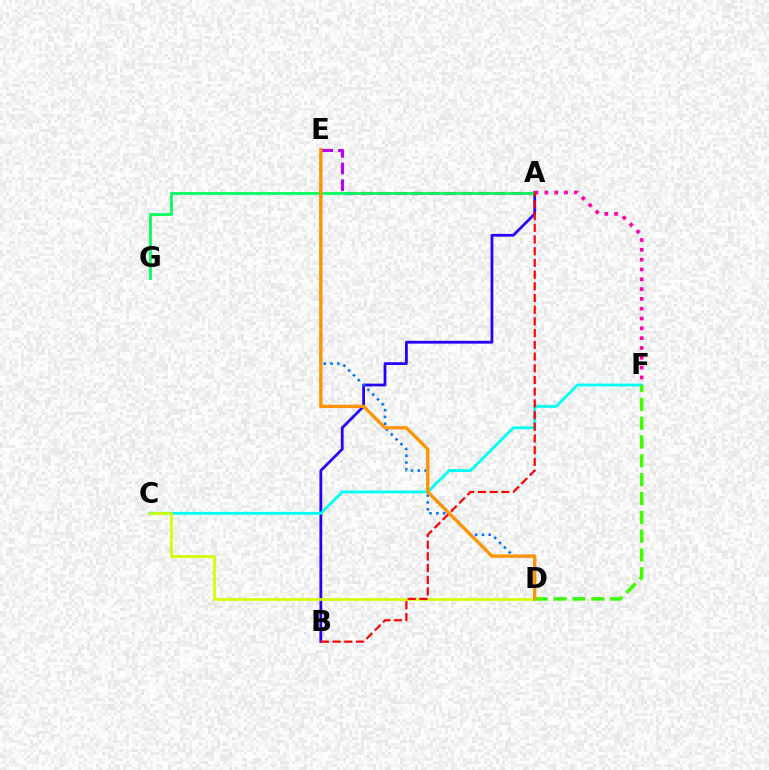{('A', 'E'): [{'color': '#b900ff', 'line_style': 'dashed', 'thickness': 2.26}], ('A', 'B'): [{'color': '#2500ff', 'line_style': 'solid', 'thickness': 2.0}, {'color': '#ff0000', 'line_style': 'dashed', 'thickness': 1.59}], ('C', 'F'): [{'color': '#00fff6', 'line_style': 'solid', 'thickness': 2.05}], ('A', 'G'): [{'color': '#00ff5c', 'line_style': 'solid', 'thickness': 1.99}], ('D', 'E'): [{'color': '#0074ff', 'line_style': 'dotted', 'thickness': 1.85}, {'color': '#ff9400', 'line_style': 'solid', 'thickness': 2.39}], ('C', 'D'): [{'color': '#d1ff00', 'line_style': 'solid', 'thickness': 1.93}], ('D', 'F'): [{'color': '#3dff00', 'line_style': 'dashed', 'thickness': 2.56}], ('A', 'F'): [{'color': '#ff00ac', 'line_style': 'dotted', 'thickness': 2.67}]}